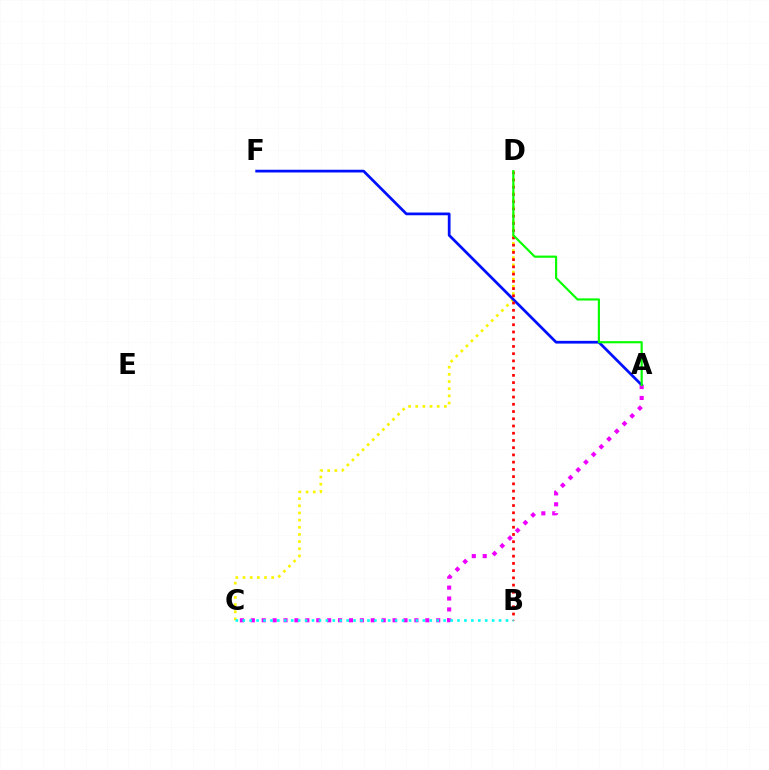{('C', 'D'): [{'color': '#fcf500', 'line_style': 'dotted', 'thickness': 1.95}], ('A', 'F'): [{'color': '#0010ff', 'line_style': 'solid', 'thickness': 1.97}], ('B', 'D'): [{'color': '#ff0000', 'line_style': 'dotted', 'thickness': 1.96}], ('A', 'C'): [{'color': '#ee00ff', 'line_style': 'dotted', 'thickness': 2.96}], ('B', 'C'): [{'color': '#00fff6', 'line_style': 'dotted', 'thickness': 1.88}], ('A', 'D'): [{'color': '#08ff00', 'line_style': 'solid', 'thickness': 1.56}]}